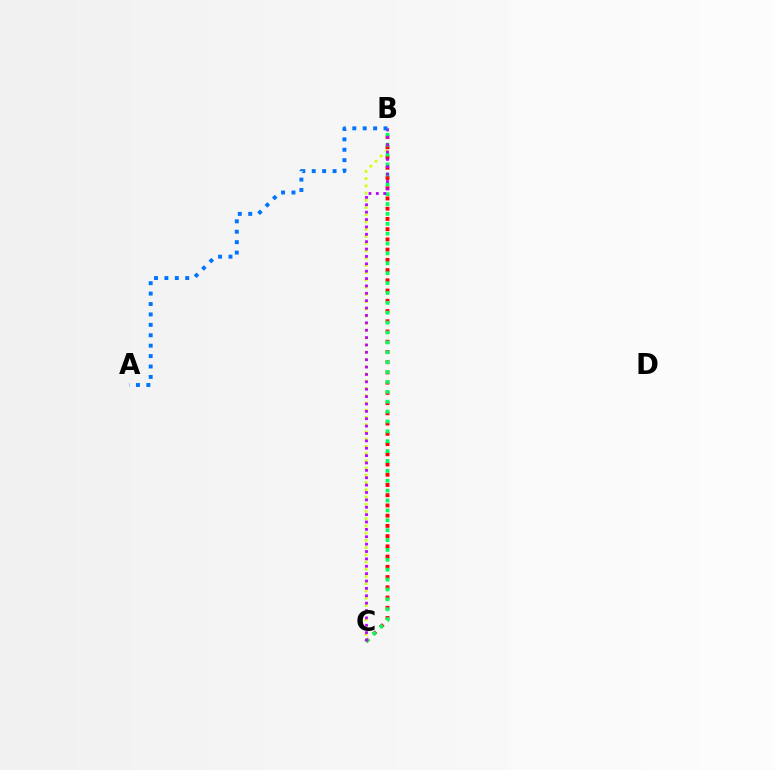{('B', 'C'): [{'color': '#ff0000', 'line_style': 'dotted', 'thickness': 2.78}, {'color': '#d1ff00', 'line_style': 'dotted', 'thickness': 1.97}, {'color': '#00ff5c', 'line_style': 'dotted', 'thickness': 2.69}, {'color': '#b900ff', 'line_style': 'dotted', 'thickness': 2.0}], ('A', 'B'): [{'color': '#0074ff', 'line_style': 'dotted', 'thickness': 2.83}]}